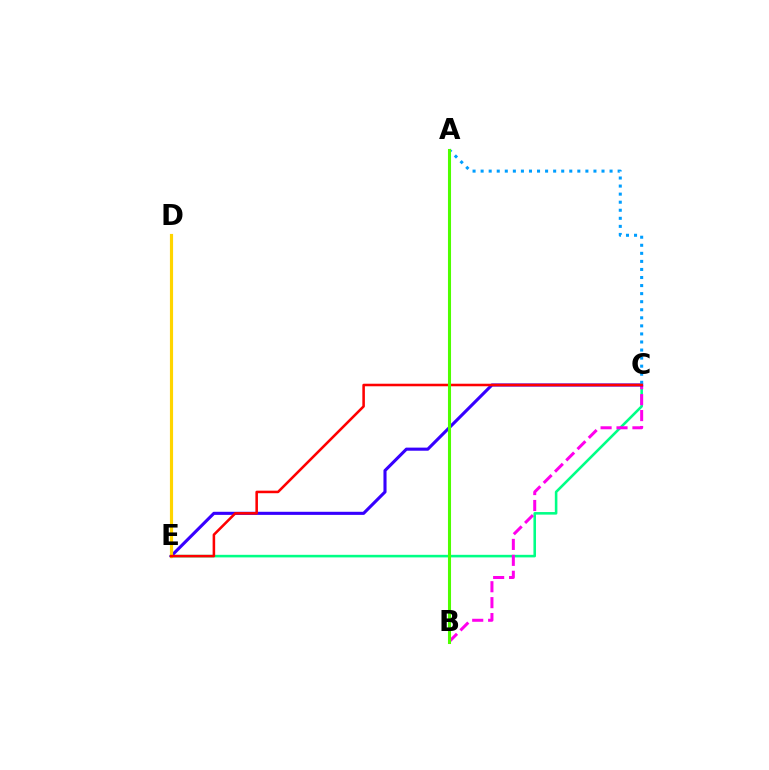{('C', 'E'): [{'color': '#00ff86', 'line_style': 'solid', 'thickness': 1.85}, {'color': '#3700ff', 'line_style': 'solid', 'thickness': 2.23}, {'color': '#ff0000', 'line_style': 'solid', 'thickness': 1.84}], ('B', 'C'): [{'color': '#ff00ed', 'line_style': 'dashed', 'thickness': 2.16}], ('D', 'E'): [{'color': '#ffd500', 'line_style': 'solid', 'thickness': 2.27}], ('A', 'C'): [{'color': '#009eff', 'line_style': 'dotted', 'thickness': 2.19}], ('A', 'B'): [{'color': '#4fff00', 'line_style': 'solid', 'thickness': 2.2}]}